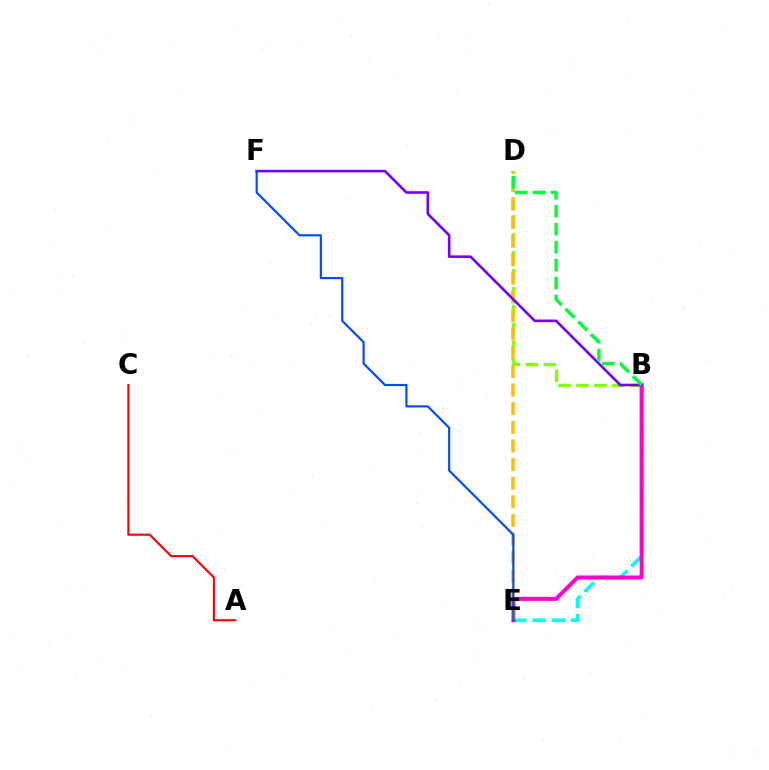{('B', 'D'): [{'color': '#84ff00', 'line_style': 'dashed', 'thickness': 2.43}, {'color': '#00ff39', 'line_style': 'dashed', 'thickness': 2.44}], ('B', 'E'): [{'color': '#00fff6', 'line_style': 'dashed', 'thickness': 2.6}, {'color': '#ff00cf', 'line_style': 'solid', 'thickness': 2.89}], ('A', 'C'): [{'color': '#ff0000', 'line_style': 'solid', 'thickness': 1.52}], ('D', 'E'): [{'color': '#ffbd00', 'line_style': 'dashed', 'thickness': 2.53}], ('B', 'F'): [{'color': '#7200ff', 'line_style': 'solid', 'thickness': 1.87}], ('E', 'F'): [{'color': '#004bff', 'line_style': 'solid', 'thickness': 1.56}]}